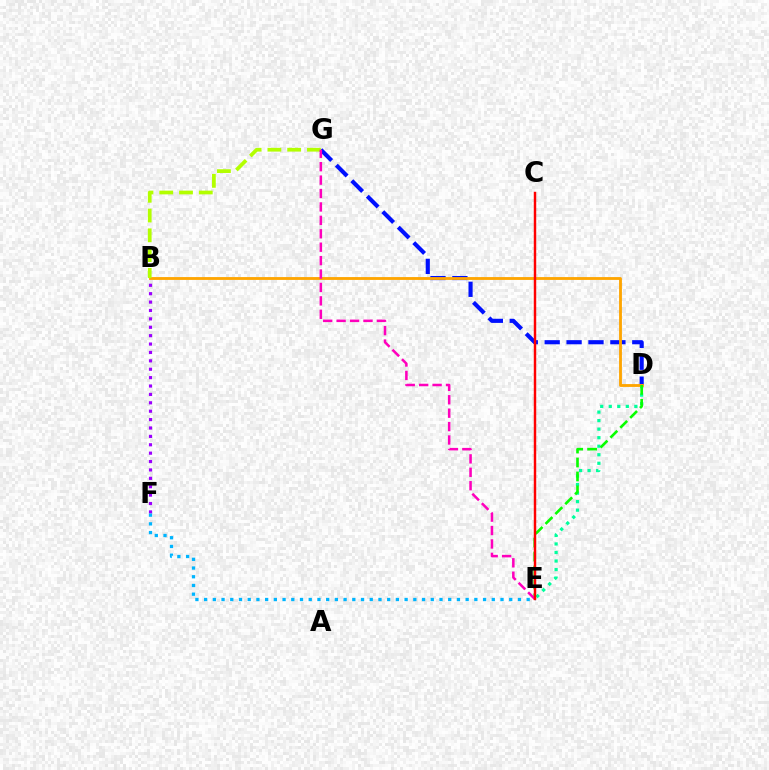{('B', 'F'): [{'color': '#9b00ff', 'line_style': 'dotted', 'thickness': 2.28}], ('D', 'E'): [{'color': '#00ff9d', 'line_style': 'dotted', 'thickness': 2.32}, {'color': '#08ff00', 'line_style': 'dashed', 'thickness': 1.9}], ('D', 'G'): [{'color': '#0010ff', 'line_style': 'dashed', 'thickness': 2.98}], ('B', 'D'): [{'color': '#ffa500', 'line_style': 'solid', 'thickness': 2.04}], ('B', 'G'): [{'color': '#b3ff00', 'line_style': 'dashed', 'thickness': 2.69}], ('E', 'F'): [{'color': '#00b5ff', 'line_style': 'dotted', 'thickness': 2.37}], ('E', 'G'): [{'color': '#ff00bd', 'line_style': 'dashed', 'thickness': 1.82}], ('C', 'E'): [{'color': '#ff0000', 'line_style': 'solid', 'thickness': 1.76}]}